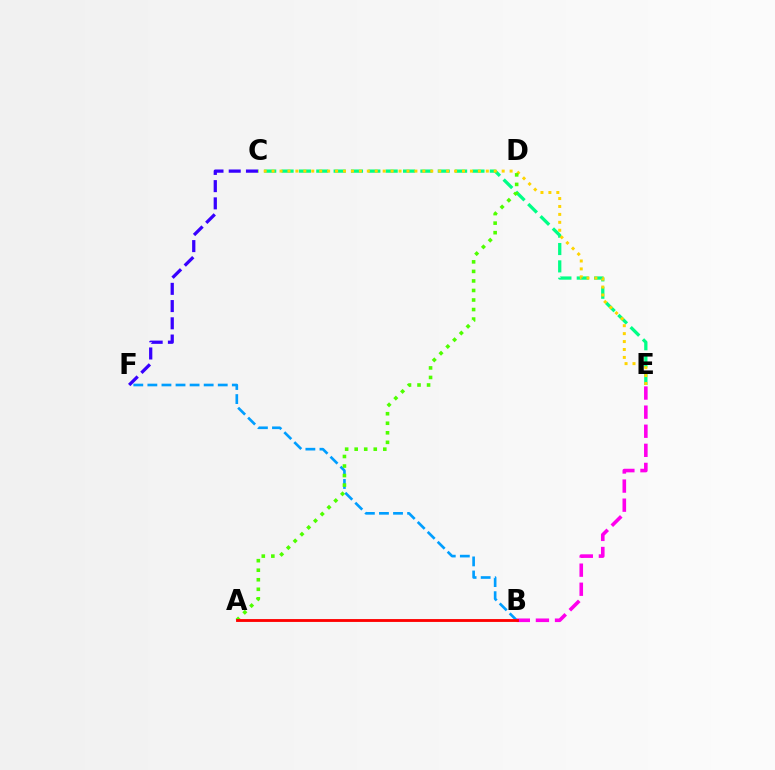{('B', 'F'): [{'color': '#009eff', 'line_style': 'dashed', 'thickness': 1.91}], ('C', 'F'): [{'color': '#3700ff', 'line_style': 'dashed', 'thickness': 2.34}], ('C', 'E'): [{'color': '#00ff86', 'line_style': 'dashed', 'thickness': 2.36}, {'color': '#ffd500', 'line_style': 'dotted', 'thickness': 2.16}], ('B', 'E'): [{'color': '#ff00ed', 'line_style': 'dashed', 'thickness': 2.59}], ('A', 'D'): [{'color': '#4fff00', 'line_style': 'dotted', 'thickness': 2.59}], ('A', 'B'): [{'color': '#ff0000', 'line_style': 'solid', 'thickness': 2.05}]}